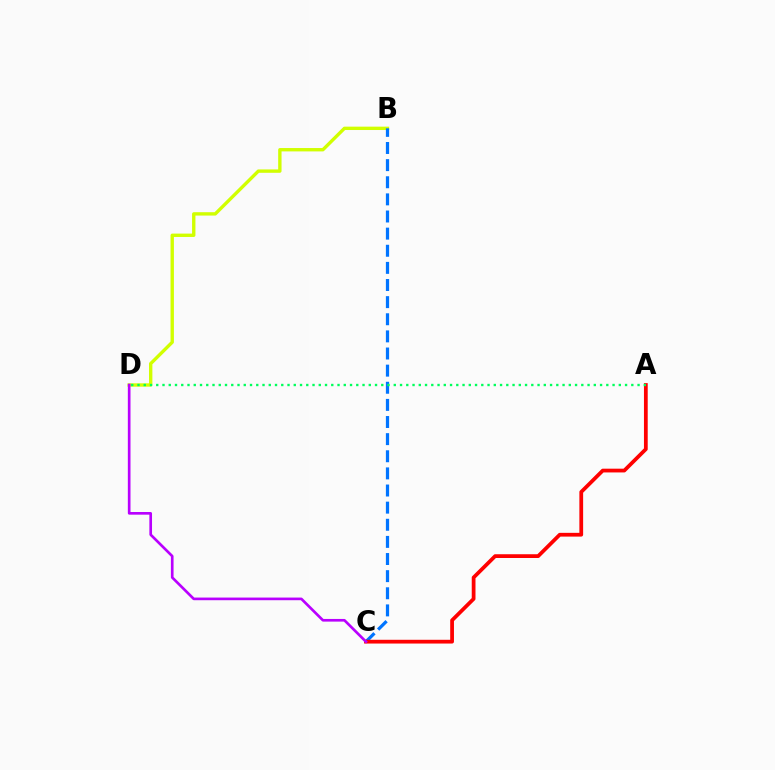{('B', 'D'): [{'color': '#d1ff00', 'line_style': 'solid', 'thickness': 2.42}], ('B', 'C'): [{'color': '#0074ff', 'line_style': 'dashed', 'thickness': 2.33}], ('A', 'C'): [{'color': '#ff0000', 'line_style': 'solid', 'thickness': 2.7}], ('C', 'D'): [{'color': '#b900ff', 'line_style': 'solid', 'thickness': 1.92}], ('A', 'D'): [{'color': '#00ff5c', 'line_style': 'dotted', 'thickness': 1.7}]}